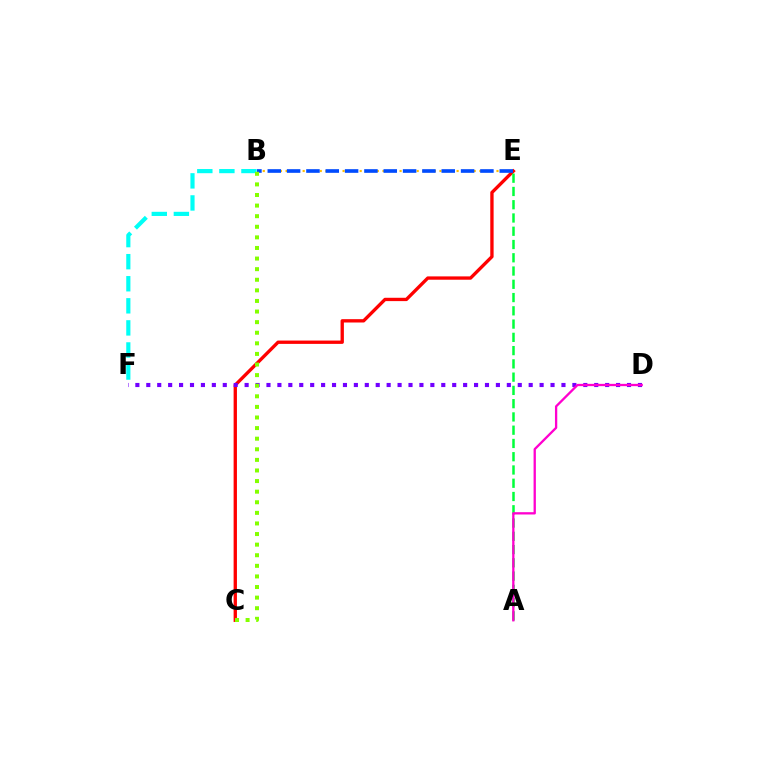{('B', 'F'): [{'color': '#00fff6', 'line_style': 'dashed', 'thickness': 3.0}], ('C', 'E'): [{'color': '#ff0000', 'line_style': 'solid', 'thickness': 2.4}], ('D', 'F'): [{'color': '#7200ff', 'line_style': 'dotted', 'thickness': 2.97}], ('A', 'E'): [{'color': '#00ff39', 'line_style': 'dashed', 'thickness': 1.8}], ('B', 'E'): [{'color': '#ffbd00', 'line_style': 'dotted', 'thickness': 1.55}, {'color': '#004bff', 'line_style': 'dashed', 'thickness': 2.63}], ('A', 'D'): [{'color': '#ff00cf', 'line_style': 'solid', 'thickness': 1.66}], ('B', 'C'): [{'color': '#84ff00', 'line_style': 'dotted', 'thickness': 2.88}]}